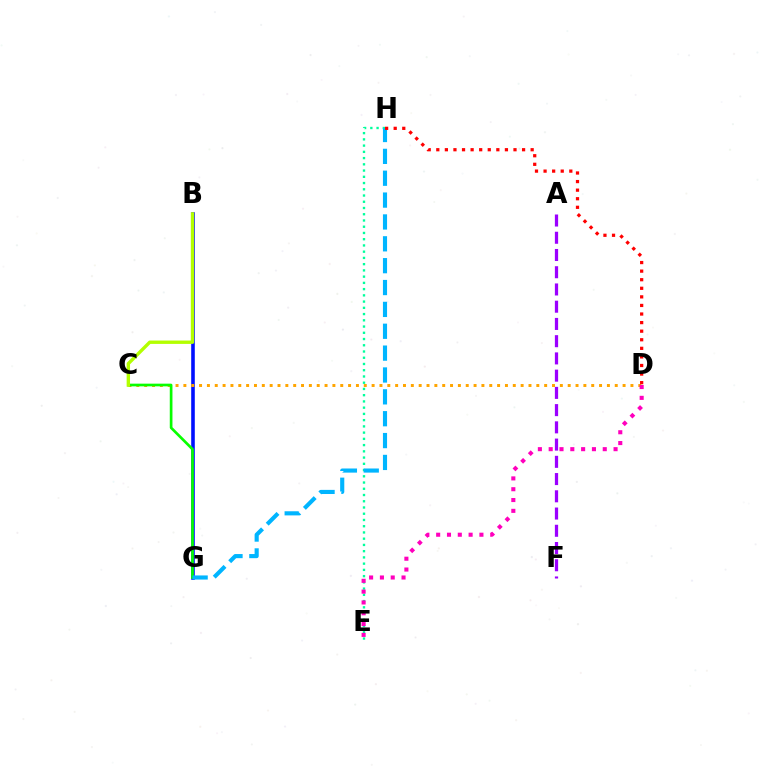{('B', 'G'): [{'color': '#0010ff', 'line_style': 'solid', 'thickness': 2.59}], ('E', 'H'): [{'color': '#00ff9d', 'line_style': 'dotted', 'thickness': 1.7}], ('C', 'D'): [{'color': '#ffa500', 'line_style': 'dotted', 'thickness': 2.13}], ('C', 'G'): [{'color': '#08ff00', 'line_style': 'solid', 'thickness': 1.93}], ('G', 'H'): [{'color': '#00b5ff', 'line_style': 'dashed', 'thickness': 2.97}], ('B', 'C'): [{'color': '#b3ff00', 'line_style': 'solid', 'thickness': 2.43}], ('D', 'H'): [{'color': '#ff0000', 'line_style': 'dotted', 'thickness': 2.33}], ('D', 'E'): [{'color': '#ff00bd', 'line_style': 'dotted', 'thickness': 2.94}], ('A', 'F'): [{'color': '#9b00ff', 'line_style': 'dashed', 'thickness': 2.34}]}